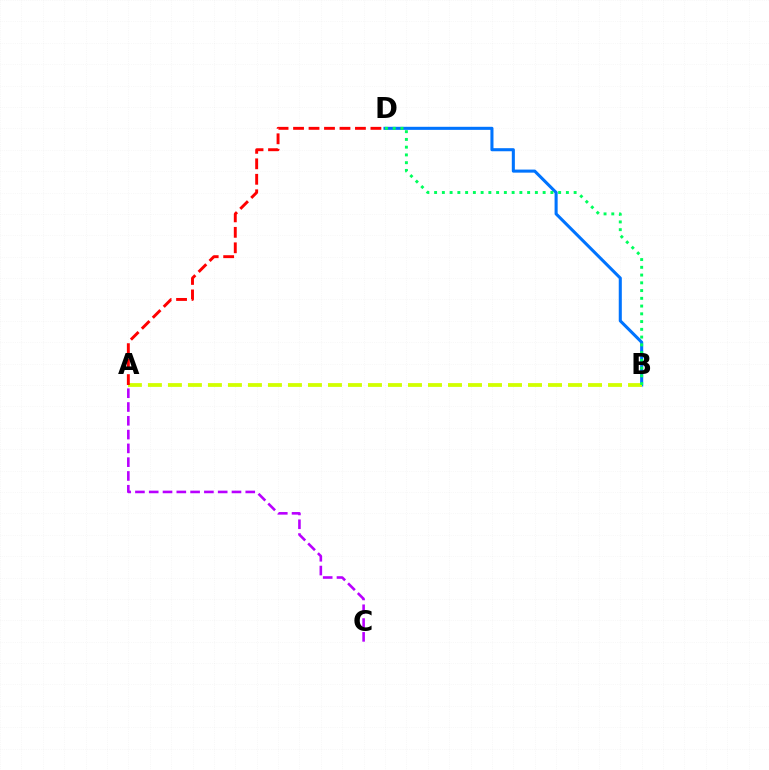{('A', 'C'): [{'color': '#b900ff', 'line_style': 'dashed', 'thickness': 1.87}], ('B', 'D'): [{'color': '#0074ff', 'line_style': 'solid', 'thickness': 2.21}, {'color': '#00ff5c', 'line_style': 'dotted', 'thickness': 2.11}], ('A', 'B'): [{'color': '#d1ff00', 'line_style': 'dashed', 'thickness': 2.72}], ('A', 'D'): [{'color': '#ff0000', 'line_style': 'dashed', 'thickness': 2.1}]}